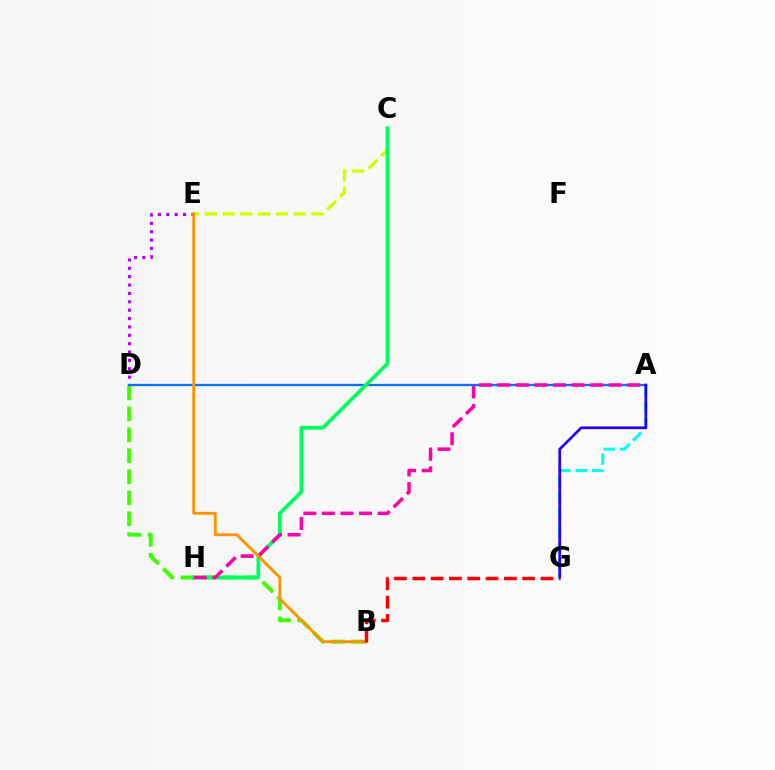{('D', 'E'): [{'color': '#b900ff', 'line_style': 'dotted', 'thickness': 2.27}], ('A', 'G'): [{'color': '#00fff6', 'line_style': 'dashed', 'thickness': 2.24}, {'color': '#2500ff', 'line_style': 'solid', 'thickness': 1.96}], ('B', 'D'): [{'color': '#3dff00', 'line_style': 'dashed', 'thickness': 2.85}], ('A', 'D'): [{'color': '#0074ff', 'line_style': 'solid', 'thickness': 1.63}], ('C', 'E'): [{'color': '#d1ff00', 'line_style': 'dashed', 'thickness': 2.41}], ('C', 'H'): [{'color': '#00ff5c', 'line_style': 'solid', 'thickness': 2.73}], ('A', 'H'): [{'color': '#ff00ac', 'line_style': 'dashed', 'thickness': 2.52}], ('B', 'E'): [{'color': '#ff9400', 'line_style': 'solid', 'thickness': 2.07}], ('B', 'G'): [{'color': '#ff0000', 'line_style': 'dashed', 'thickness': 2.49}]}